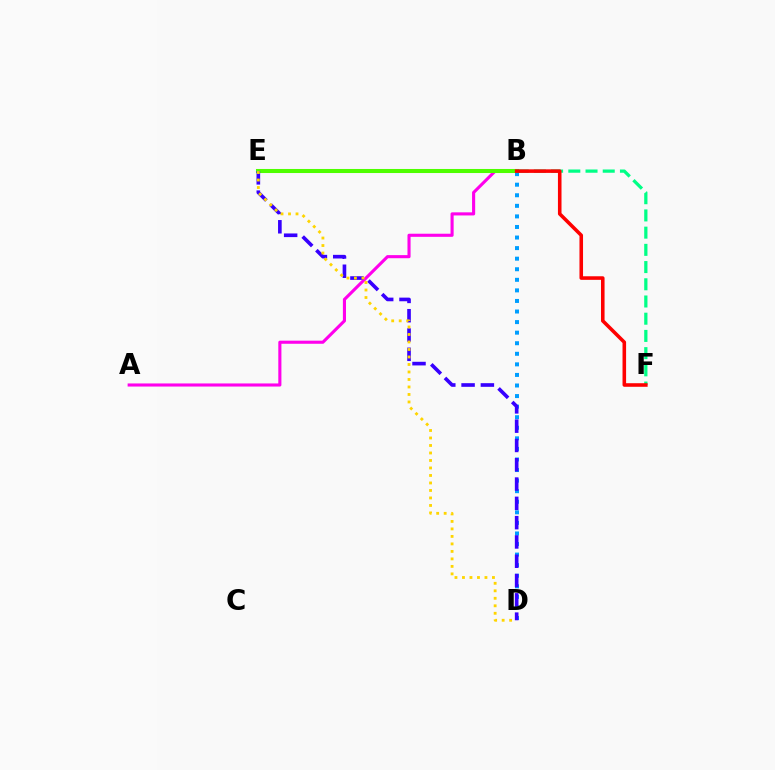{('A', 'B'): [{'color': '#ff00ed', 'line_style': 'solid', 'thickness': 2.23}], ('B', 'D'): [{'color': '#009eff', 'line_style': 'dotted', 'thickness': 2.87}], ('B', 'E'): [{'color': '#4fff00', 'line_style': 'solid', 'thickness': 2.92}], ('B', 'F'): [{'color': '#00ff86', 'line_style': 'dashed', 'thickness': 2.34}, {'color': '#ff0000', 'line_style': 'solid', 'thickness': 2.57}], ('D', 'E'): [{'color': '#3700ff', 'line_style': 'dashed', 'thickness': 2.62}, {'color': '#ffd500', 'line_style': 'dotted', 'thickness': 2.04}]}